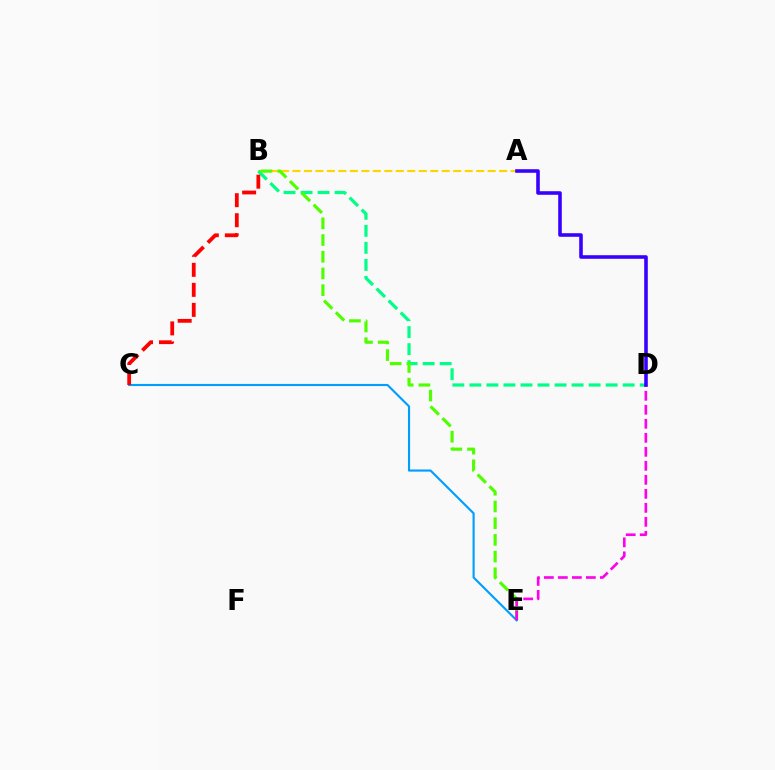{('A', 'B'): [{'color': '#ffd500', 'line_style': 'dashed', 'thickness': 1.56}], ('B', 'D'): [{'color': '#00ff86', 'line_style': 'dashed', 'thickness': 2.31}], ('B', 'E'): [{'color': '#4fff00', 'line_style': 'dashed', 'thickness': 2.27}], ('C', 'E'): [{'color': '#009eff', 'line_style': 'solid', 'thickness': 1.54}], ('D', 'E'): [{'color': '#ff00ed', 'line_style': 'dashed', 'thickness': 1.9}], ('A', 'D'): [{'color': '#3700ff', 'line_style': 'solid', 'thickness': 2.57}], ('B', 'C'): [{'color': '#ff0000', 'line_style': 'dashed', 'thickness': 2.72}]}